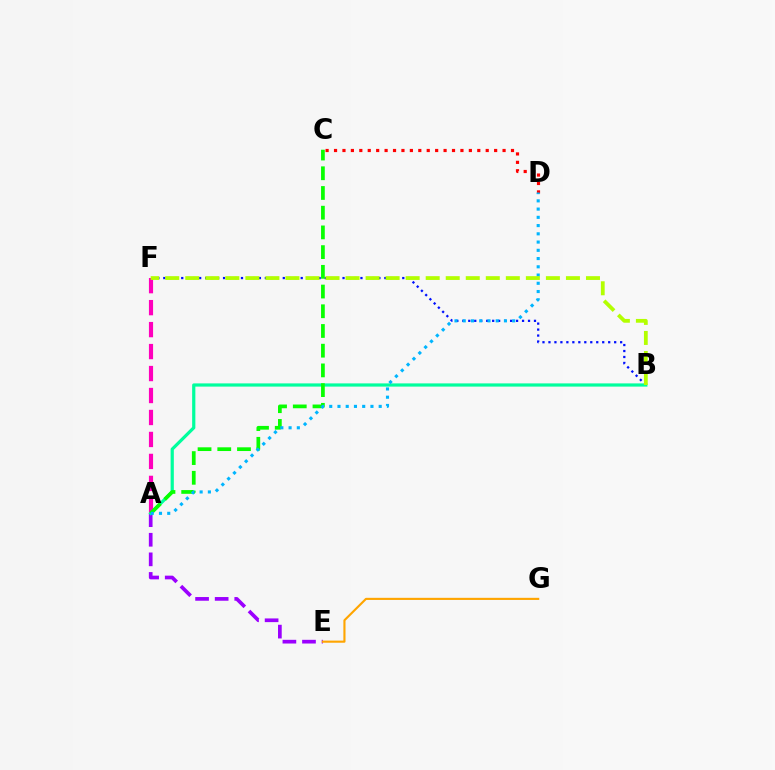{('A', 'E'): [{'color': '#9b00ff', 'line_style': 'dashed', 'thickness': 2.66}], ('B', 'F'): [{'color': '#0010ff', 'line_style': 'dotted', 'thickness': 1.62}, {'color': '#b3ff00', 'line_style': 'dashed', 'thickness': 2.72}], ('A', 'F'): [{'color': '#ff00bd', 'line_style': 'dashed', 'thickness': 2.98}], ('A', 'B'): [{'color': '#00ff9d', 'line_style': 'solid', 'thickness': 2.31}], ('A', 'C'): [{'color': '#08ff00', 'line_style': 'dashed', 'thickness': 2.68}], ('E', 'G'): [{'color': '#ffa500', 'line_style': 'solid', 'thickness': 1.53}], ('C', 'D'): [{'color': '#ff0000', 'line_style': 'dotted', 'thickness': 2.29}], ('A', 'D'): [{'color': '#00b5ff', 'line_style': 'dotted', 'thickness': 2.24}]}